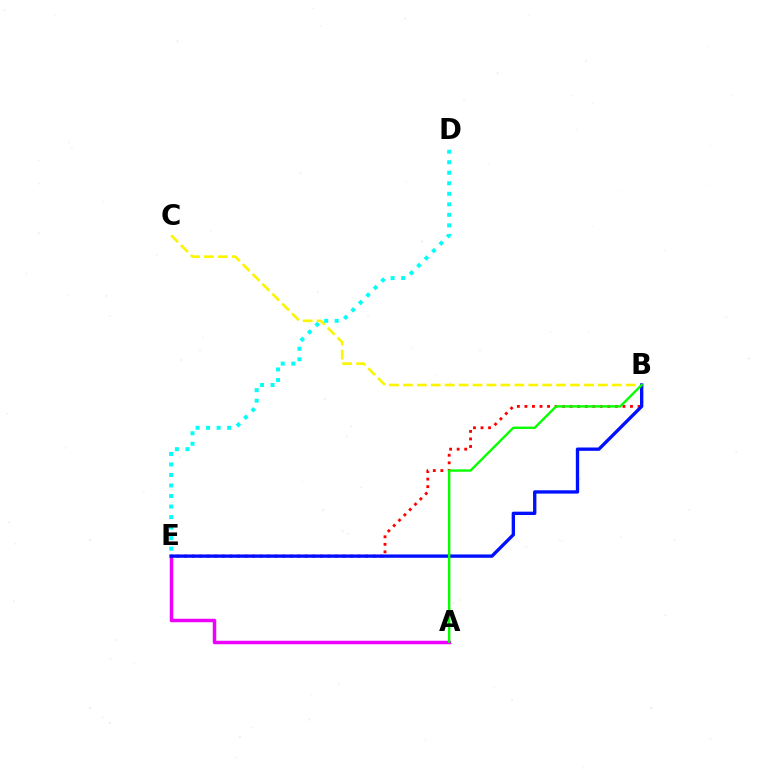{('A', 'E'): [{'color': '#ee00ff', 'line_style': 'solid', 'thickness': 2.51}], ('B', 'C'): [{'color': '#fcf500', 'line_style': 'dashed', 'thickness': 1.89}], ('B', 'E'): [{'color': '#ff0000', 'line_style': 'dotted', 'thickness': 2.05}, {'color': '#0010ff', 'line_style': 'solid', 'thickness': 2.4}], ('D', 'E'): [{'color': '#00fff6', 'line_style': 'dotted', 'thickness': 2.86}], ('A', 'B'): [{'color': '#08ff00', 'line_style': 'solid', 'thickness': 1.71}]}